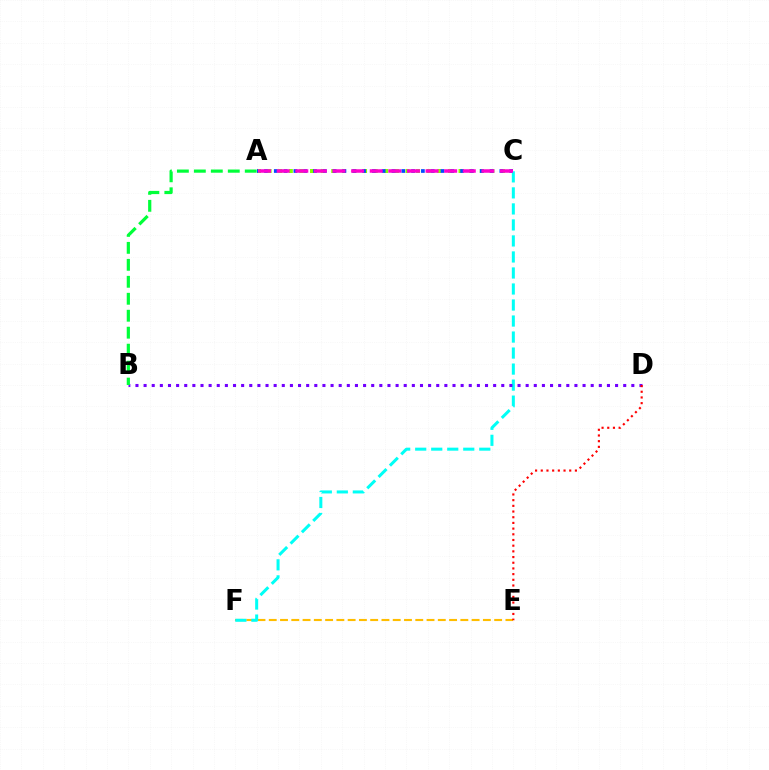{('A', 'C'): [{'color': '#84ff00', 'line_style': 'dotted', 'thickness': 2.88}, {'color': '#004bff', 'line_style': 'dotted', 'thickness': 2.66}, {'color': '#ff00cf', 'line_style': 'dashed', 'thickness': 2.53}], ('E', 'F'): [{'color': '#ffbd00', 'line_style': 'dashed', 'thickness': 1.53}], ('C', 'F'): [{'color': '#00fff6', 'line_style': 'dashed', 'thickness': 2.18}], ('B', 'D'): [{'color': '#7200ff', 'line_style': 'dotted', 'thickness': 2.21}], ('A', 'B'): [{'color': '#00ff39', 'line_style': 'dashed', 'thickness': 2.3}], ('D', 'E'): [{'color': '#ff0000', 'line_style': 'dotted', 'thickness': 1.55}]}